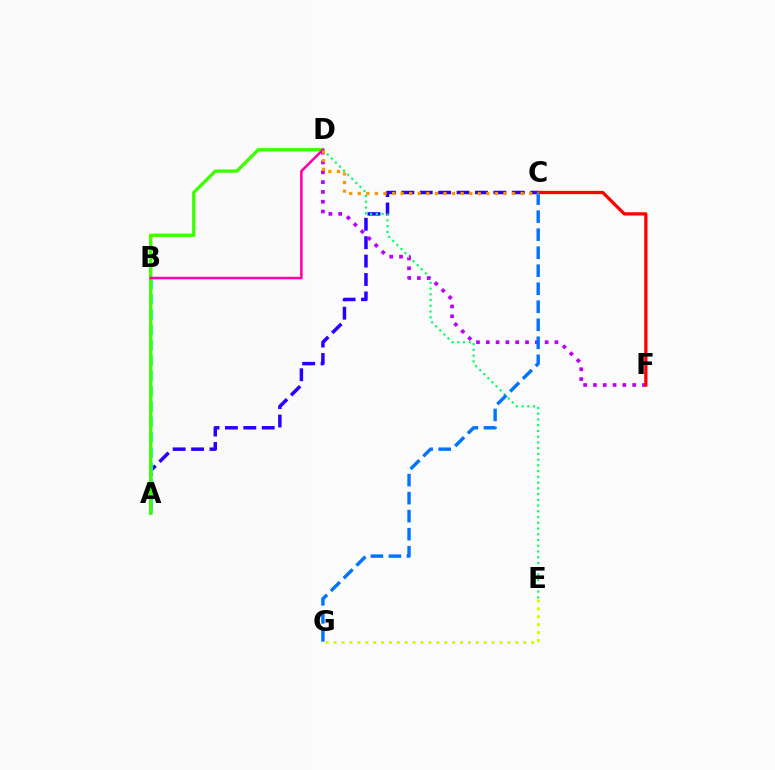{('A', 'C'): [{'color': '#2500ff', 'line_style': 'dashed', 'thickness': 2.5}], ('D', 'E'): [{'color': '#00ff5c', 'line_style': 'dotted', 'thickness': 1.56}], ('A', 'B'): [{'color': '#00fff6', 'line_style': 'dashed', 'thickness': 2.08}], ('A', 'D'): [{'color': '#3dff00', 'line_style': 'solid', 'thickness': 2.39}], ('B', 'D'): [{'color': '#ff00ac', 'line_style': 'solid', 'thickness': 1.84}], ('D', 'F'): [{'color': '#b900ff', 'line_style': 'dotted', 'thickness': 2.67}], ('C', 'F'): [{'color': '#ff0000', 'line_style': 'solid', 'thickness': 2.34}], ('C', 'G'): [{'color': '#0074ff', 'line_style': 'dashed', 'thickness': 2.45}], ('C', 'D'): [{'color': '#ff9400', 'line_style': 'dotted', 'thickness': 2.33}], ('E', 'G'): [{'color': '#d1ff00', 'line_style': 'dotted', 'thickness': 2.15}]}